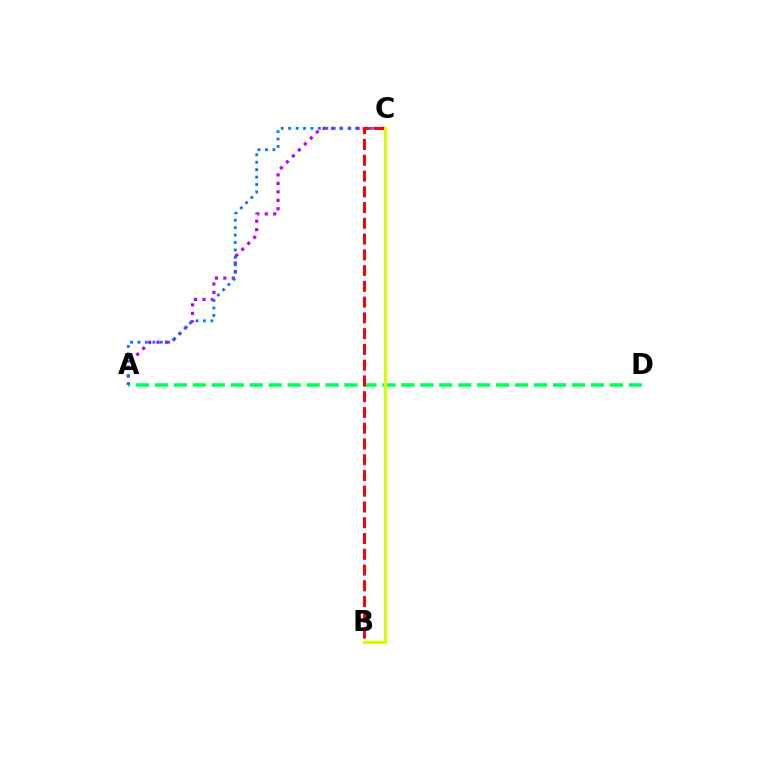{('A', 'D'): [{'color': '#00ff5c', 'line_style': 'dashed', 'thickness': 2.58}], ('A', 'C'): [{'color': '#b900ff', 'line_style': 'dotted', 'thickness': 2.3}, {'color': '#0074ff', 'line_style': 'dotted', 'thickness': 2.02}], ('B', 'C'): [{'color': '#ff0000', 'line_style': 'dashed', 'thickness': 2.14}, {'color': '#d1ff00', 'line_style': 'solid', 'thickness': 2.22}]}